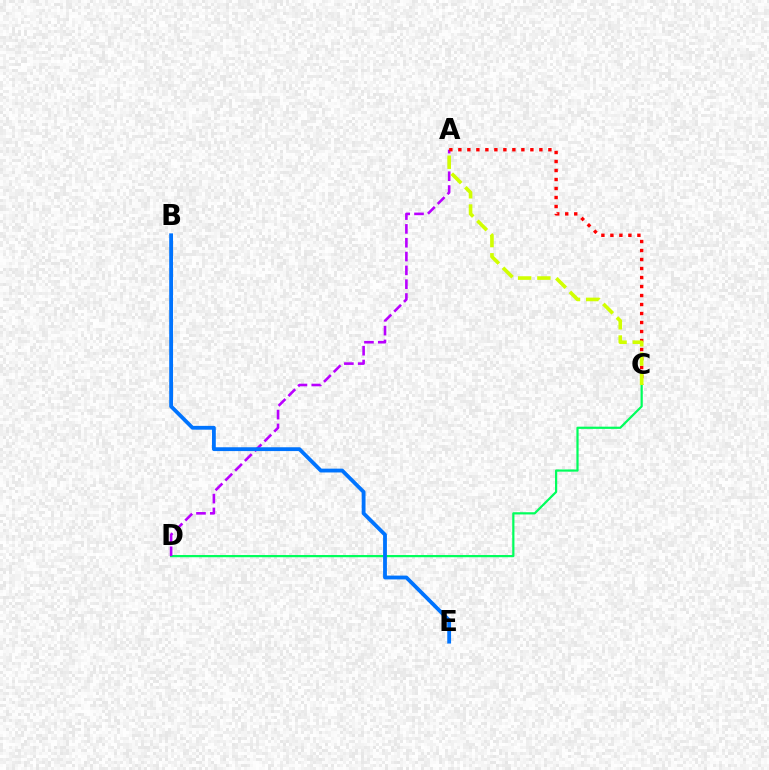{('C', 'D'): [{'color': '#00ff5c', 'line_style': 'solid', 'thickness': 1.59}], ('A', 'D'): [{'color': '#b900ff', 'line_style': 'dashed', 'thickness': 1.88}], ('B', 'E'): [{'color': '#0074ff', 'line_style': 'solid', 'thickness': 2.75}], ('A', 'C'): [{'color': '#ff0000', 'line_style': 'dotted', 'thickness': 2.45}, {'color': '#d1ff00', 'line_style': 'dashed', 'thickness': 2.61}]}